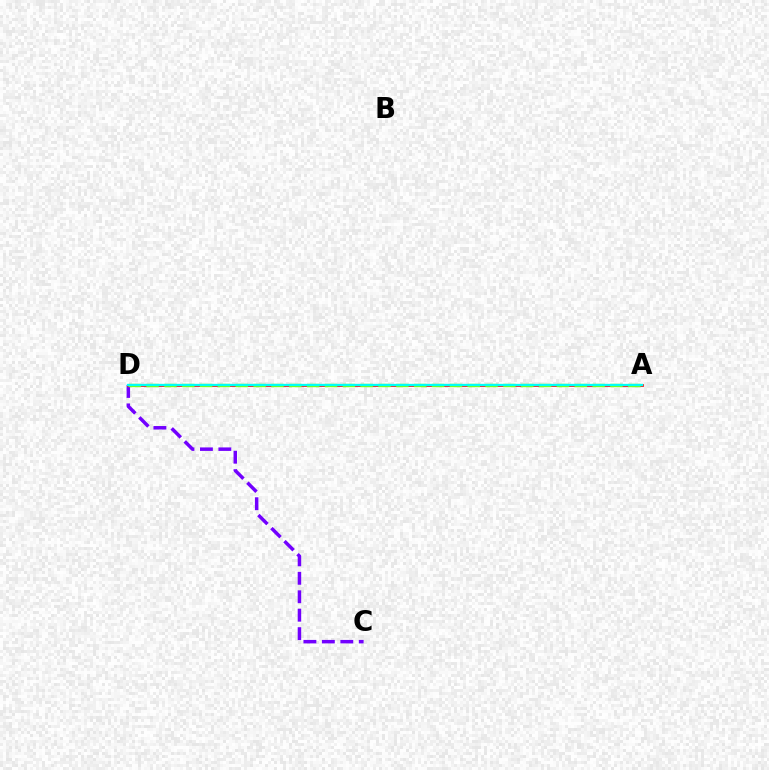{('C', 'D'): [{'color': '#7200ff', 'line_style': 'dashed', 'thickness': 2.51}], ('A', 'D'): [{'color': '#ff0000', 'line_style': 'solid', 'thickness': 1.95}, {'color': '#84ff00', 'line_style': 'dashed', 'thickness': 2.42}, {'color': '#00fff6', 'line_style': 'solid', 'thickness': 1.68}]}